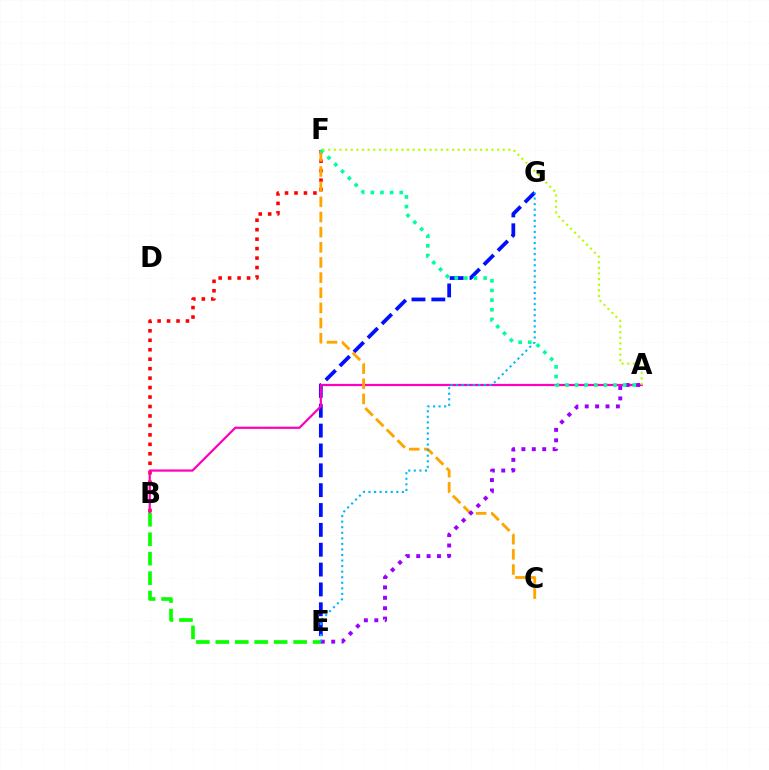{('E', 'G'): [{'color': '#0010ff', 'line_style': 'dashed', 'thickness': 2.7}, {'color': '#00b5ff', 'line_style': 'dotted', 'thickness': 1.51}], ('B', 'F'): [{'color': '#ff0000', 'line_style': 'dotted', 'thickness': 2.57}], ('A', 'B'): [{'color': '#ff00bd', 'line_style': 'solid', 'thickness': 1.6}], ('B', 'E'): [{'color': '#08ff00', 'line_style': 'dashed', 'thickness': 2.64}], ('C', 'F'): [{'color': '#ffa500', 'line_style': 'dashed', 'thickness': 2.06}], ('A', 'E'): [{'color': '#9b00ff', 'line_style': 'dotted', 'thickness': 2.82}], ('A', 'F'): [{'color': '#00ff9d', 'line_style': 'dotted', 'thickness': 2.62}, {'color': '#b3ff00', 'line_style': 'dotted', 'thickness': 1.53}]}